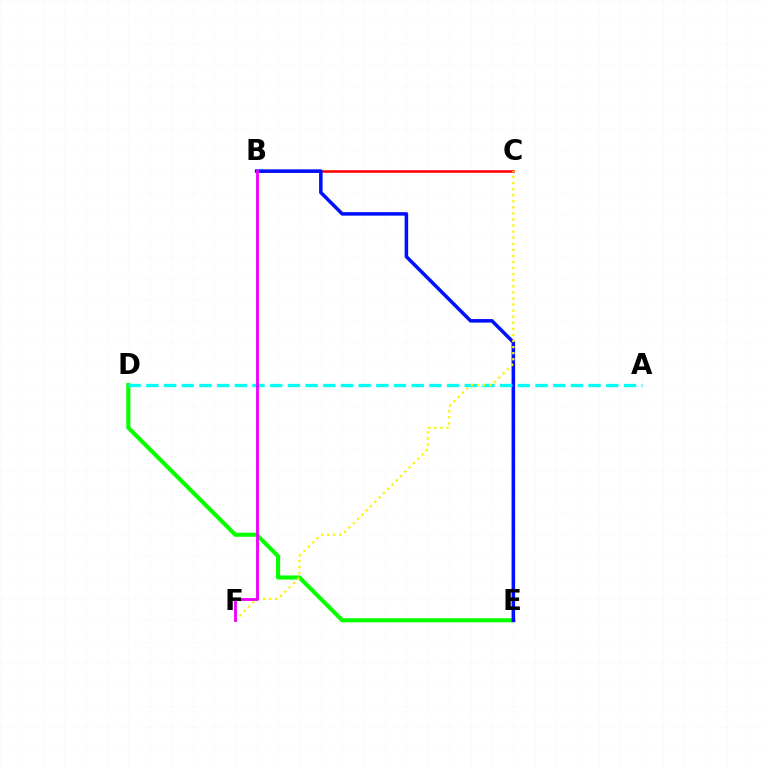{('B', 'C'): [{'color': '#ff0000', 'line_style': 'solid', 'thickness': 1.85}], ('D', 'E'): [{'color': '#08ff00', 'line_style': 'solid', 'thickness': 2.96}], ('B', 'E'): [{'color': '#0010ff', 'line_style': 'solid', 'thickness': 2.54}], ('A', 'D'): [{'color': '#00fff6', 'line_style': 'dashed', 'thickness': 2.4}], ('C', 'F'): [{'color': '#fcf500', 'line_style': 'dotted', 'thickness': 1.65}], ('B', 'F'): [{'color': '#ee00ff', 'line_style': 'solid', 'thickness': 2.05}]}